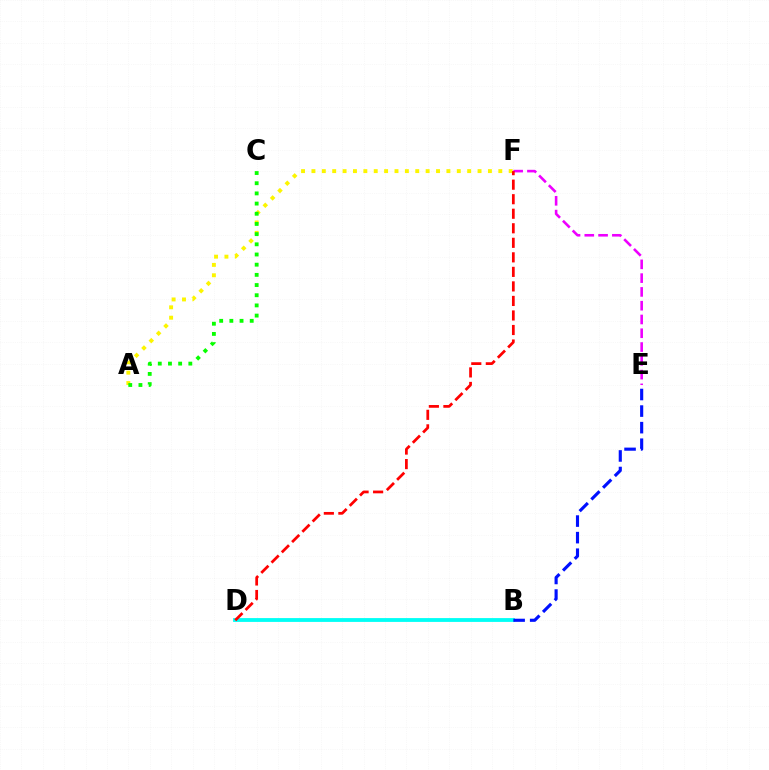{('B', 'D'): [{'color': '#00fff6', 'line_style': 'solid', 'thickness': 2.75}], ('A', 'F'): [{'color': '#fcf500', 'line_style': 'dotted', 'thickness': 2.82}], ('B', 'E'): [{'color': '#0010ff', 'line_style': 'dashed', 'thickness': 2.25}], ('E', 'F'): [{'color': '#ee00ff', 'line_style': 'dashed', 'thickness': 1.87}], ('D', 'F'): [{'color': '#ff0000', 'line_style': 'dashed', 'thickness': 1.97}], ('A', 'C'): [{'color': '#08ff00', 'line_style': 'dotted', 'thickness': 2.77}]}